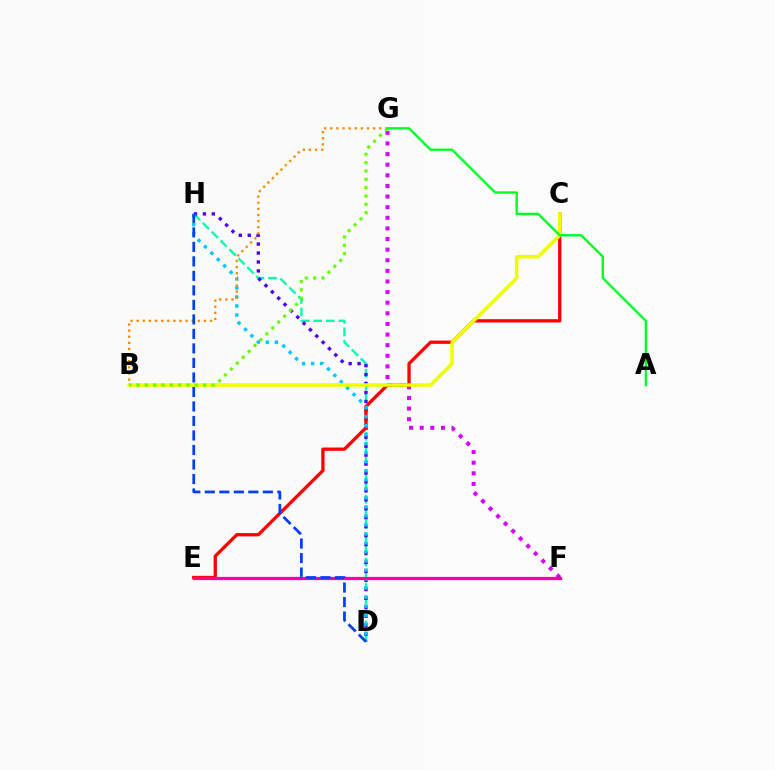{('D', 'H'): [{'color': '#00ffaf', 'line_style': 'dashed', 'thickness': 1.71}, {'color': '#4f00ff', 'line_style': 'dotted', 'thickness': 2.43}, {'color': '#00c7ff', 'line_style': 'dotted', 'thickness': 2.45}, {'color': '#003fff', 'line_style': 'dashed', 'thickness': 1.97}], ('F', 'G'): [{'color': '#d600ff', 'line_style': 'dotted', 'thickness': 2.88}], ('C', 'E'): [{'color': '#ff0000', 'line_style': 'solid', 'thickness': 2.37}], ('E', 'F'): [{'color': '#ff00a0', 'line_style': 'solid', 'thickness': 2.33}], ('B', 'G'): [{'color': '#ff8800', 'line_style': 'dotted', 'thickness': 1.66}, {'color': '#66ff00', 'line_style': 'dotted', 'thickness': 2.26}], ('B', 'C'): [{'color': '#eeff00', 'line_style': 'solid', 'thickness': 2.51}], ('A', 'G'): [{'color': '#00ff27', 'line_style': 'solid', 'thickness': 1.71}]}